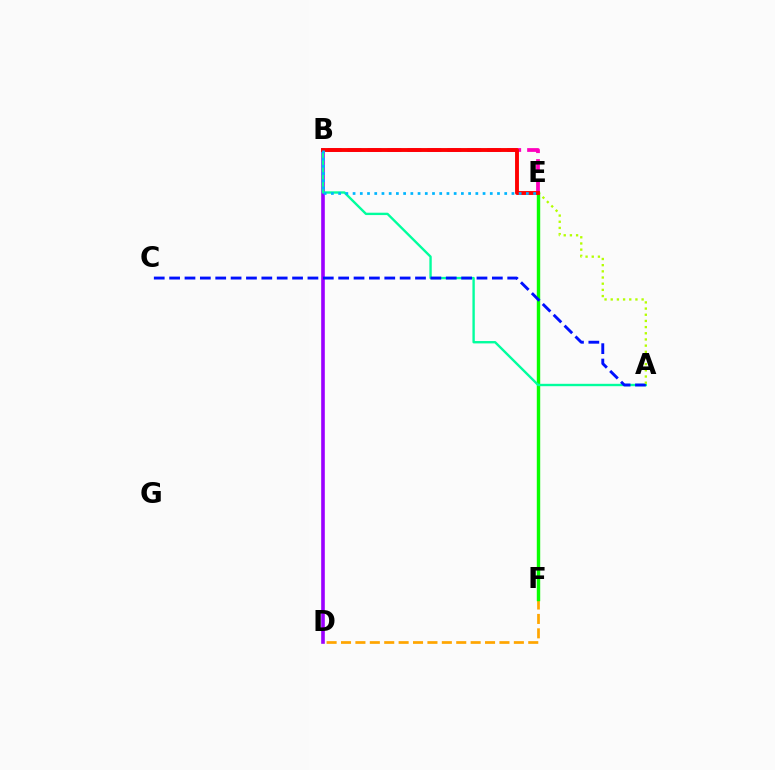{('D', 'F'): [{'color': '#ffa500', 'line_style': 'dashed', 'thickness': 1.96}], ('B', 'D'): [{'color': '#9b00ff', 'line_style': 'solid', 'thickness': 2.6}], ('E', 'F'): [{'color': '#08ff00', 'line_style': 'solid', 'thickness': 2.45}], ('A', 'B'): [{'color': '#00ff9d', 'line_style': 'solid', 'thickness': 1.71}], ('B', 'E'): [{'color': '#ff00bd', 'line_style': 'dashed', 'thickness': 2.71}, {'color': '#ff0000', 'line_style': 'solid', 'thickness': 2.8}, {'color': '#00b5ff', 'line_style': 'dotted', 'thickness': 1.96}], ('A', 'C'): [{'color': '#0010ff', 'line_style': 'dashed', 'thickness': 2.09}], ('A', 'E'): [{'color': '#b3ff00', 'line_style': 'dotted', 'thickness': 1.68}]}